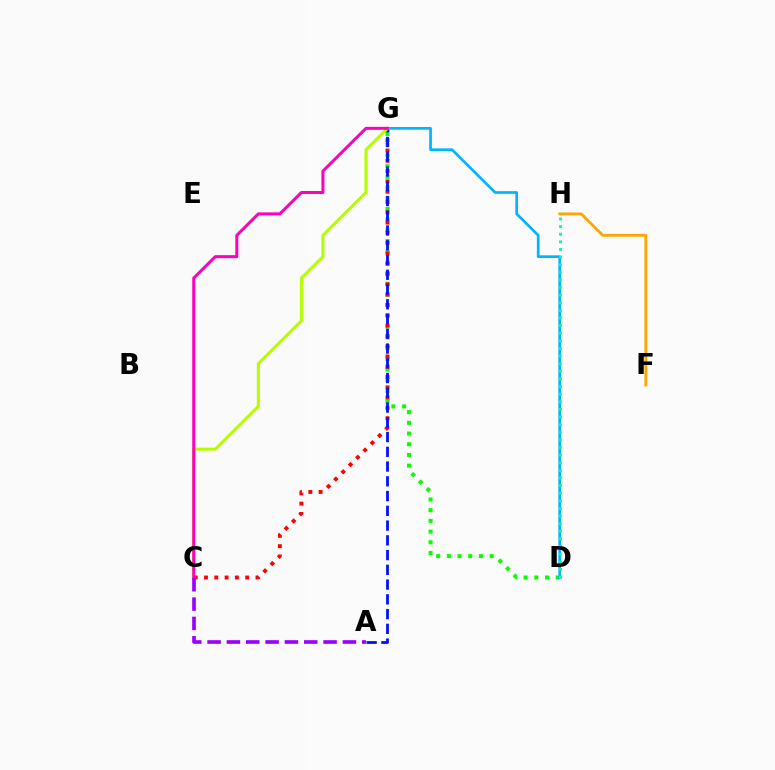{('D', 'G'): [{'color': '#08ff00', 'line_style': 'dotted', 'thickness': 2.91}, {'color': '#00b5ff', 'line_style': 'solid', 'thickness': 1.94}], ('C', 'G'): [{'color': '#ff0000', 'line_style': 'dotted', 'thickness': 2.8}, {'color': '#b3ff00', 'line_style': 'solid', 'thickness': 2.17}, {'color': '#ff00bd', 'line_style': 'solid', 'thickness': 2.17}], ('A', 'G'): [{'color': '#0010ff', 'line_style': 'dashed', 'thickness': 2.0}], ('D', 'H'): [{'color': '#00ff9d', 'line_style': 'dotted', 'thickness': 2.07}], ('F', 'H'): [{'color': '#ffa500', 'line_style': 'solid', 'thickness': 2.02}], ('A', 'C'): [{'color': '#9b00ff', 'line_style': 'dashed', 'thickness': 2.63}]}